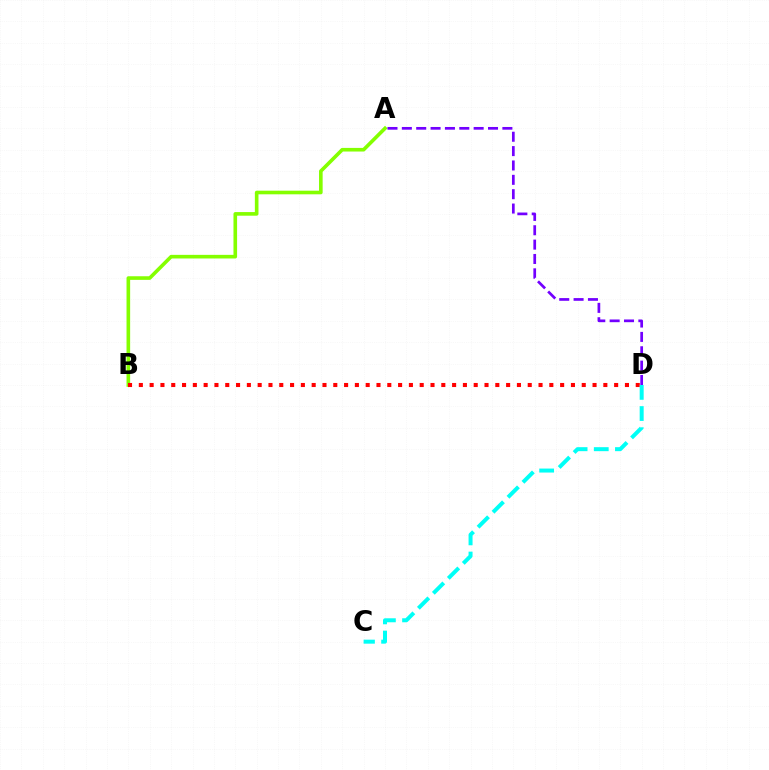{('A', 'B'): [{'color': '#84ff00', 'line_style': 'solid', 'thickness': 2.61}], ('B', 'D'): [{'color': '#ff0000', 'line_style': 'dotted', 'thickness': 2.94}], ('A', 'D'): [{'color': '#7200ff', 'line_style': 'dashed', 'thickness': 1.95}], ('C', 'D'): [{'color': '#00fff6', 'line_style': 'dashed', 'thickness': 2.87}]}